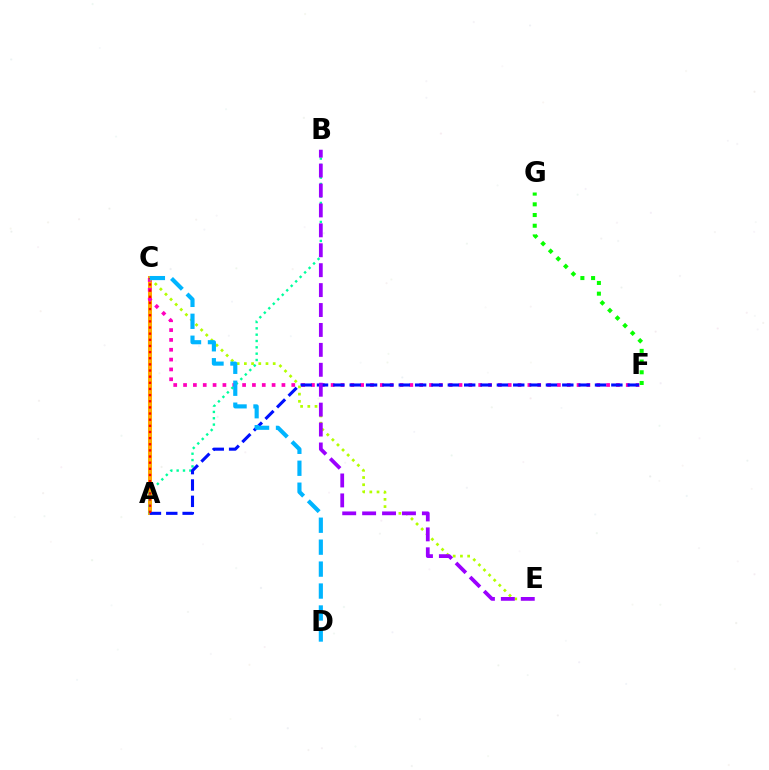{('A', 'C'): [{'color': '#ffa500', 'line_style': 'solid', 'thickness': 2.89}, {'color': '#ff0000', 'line_style': 'dotted', 'thickness': 1.67}], ('C', 'F'): [{'color': '#ff00bd', 'line_style': 'dotted', 'thickness': 2.67}], ('A', 'B'): [{'color': '#00ff9d', 'line_style': 'dotted', 'thickness': 1.72}], ('A', 'F'): [{'color': '#0010ff', 'line_style': 'dashed', 'thickness': 2.22}], ('C', 'E'): [{'color': '#b3ff00', 'line_style': 'dotted', 'thickness': 1.96}], ('F', 'G'): [{'color': '#08ff00', 'line_style': 'dotted', 'thickness': 2.91}], ('B', 'E'): [{'color': '#9b00ff', 'line_style': 'dashed', 'thickness': 2.71}], ('C', 'D'): [{'color': '#00b5ff', 'line_style': 'dashed', 'thickness': 2.98}]}